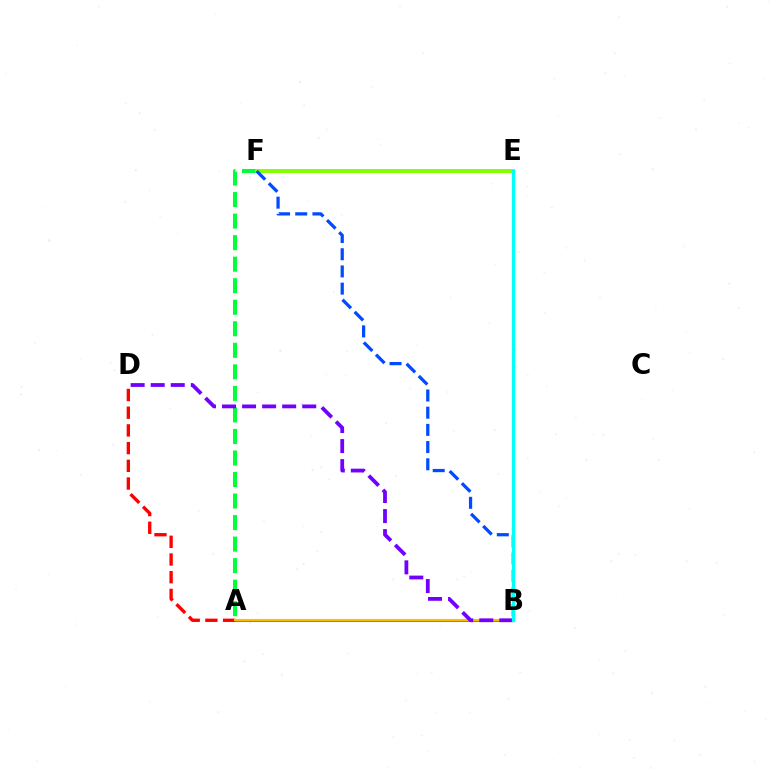{('A', 'B'): [{'color': '#ff00cf', 'line_style': 'solid', 'thickness': 1.9}, {'color': '#ffbd00', 'line_style': 'solid', 'thickness': 1.52}], ('A', 'D'): [{'color': '#ff0000', 'line_style': 'dashed', 'thickness': 2.41}], ('A', 'F'): [{'color': '#00ff39', 'line_style': 'dashed', 'thickness': 2.93}], ('E', 'F'): [{'color': '#84ff00', 'line_style': 'solid', 'thickness': 2.85}], ('B', 'D'): [{'color': '#7200ff', 'line_style': 'dashed', 'thickness': 2.72}], ('B', 'F'): [{'color': '#004bff', 'line_style': 'dashed', 'thickness': 2.34}], ('B', 'E'): [{'color': '#00fff6', 'line_style': 'solid', 'thickness': 2.34}]}